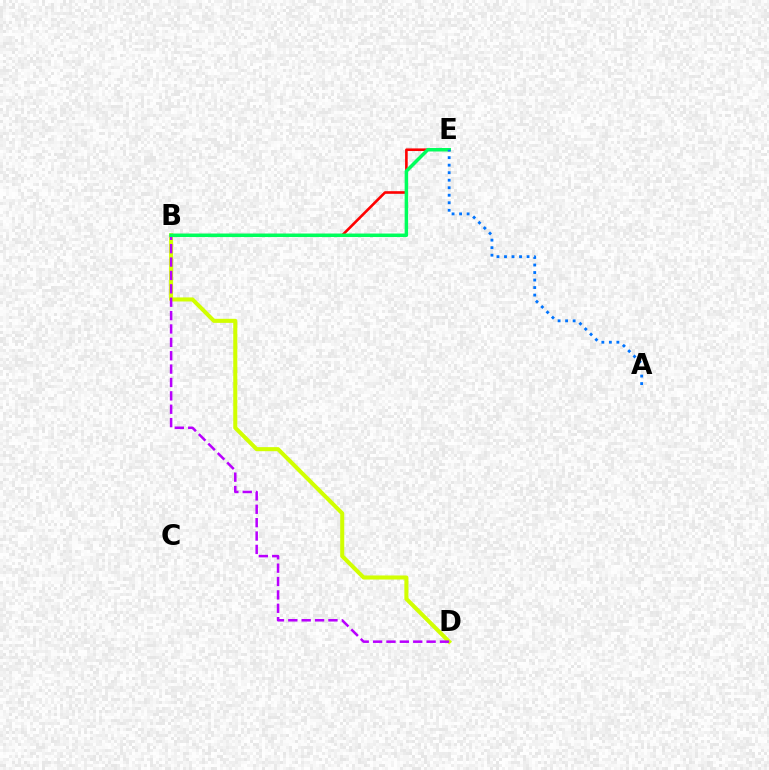{('B', 'E'): [{'color': '#ff0000', 'line_style': 'solid', 'thickness': 1.88}, {'color': '#00ff5c', 'line_style': 'solid', 'thickness': 2.52}], ('B', 'D'): [{'color': '#d1ff00', 'line_style': 'solid', 'thickness': 2.92}, {'color': '#b900ff', 'line_style': 'dashed', 'thickness': 1.82}], ('A', 'E'): [{'color': '#0074ff', 'line_style': 'dotted', 'thickness': 2.04}]}